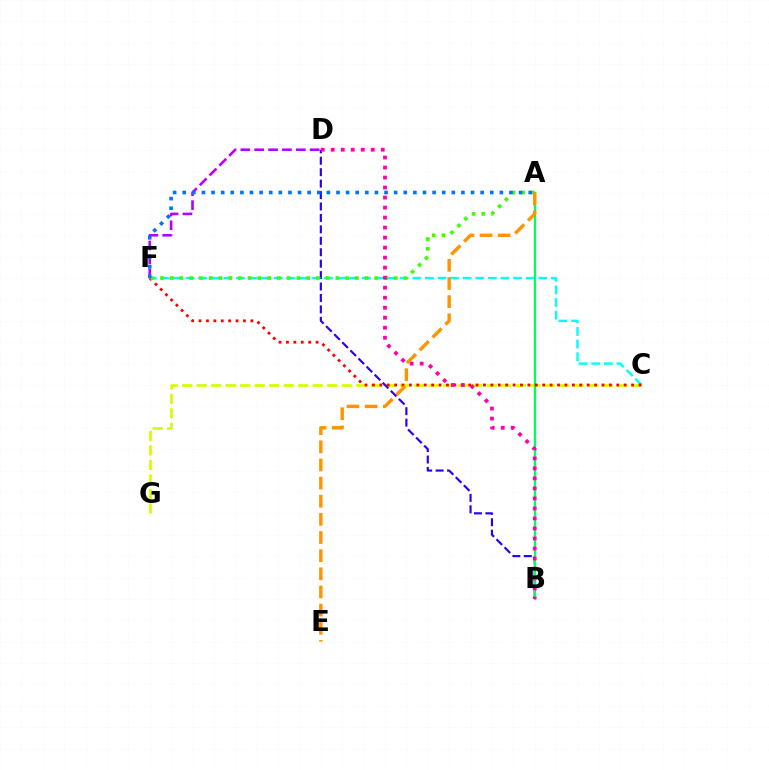{('C', 'G'): [{'color': '#d1ff00', 'line_style': 'dashed', 'thickness': 1.97}], ('B', 'D'): [{'color': '#2500ff', 'line_style': 'dashed', 'thickness': 1.55}, {'color': '#ff00ac', 'line_style': 'dotted', 'thickness': 2.72}], ('C', 'F'): [{'color': '#00fff6', 'line_style': 'dashed', 'thickness': 1.71}, {'color': '#ff0000', 'line_style': 'dotted', 'thickness': 2.01}], ('A', 'B'): [{'color': '#00ff5c', 'line_style': 'solid', 'thickness': 1.64}], ('D', 'F'): [{'color': '#b900ff', 'line_style': 'dashed', 'thickness': 1.88}], ('A', 'F'): [{'color': '#3dff00', 'line_style': 'dotted', 'thickness': 2.65}, {'color': '#0074ff', 'line_style': 'dotted', 'thickness': 2.61}], ('A', 'E'): [{'color': '#ff9400', 'line_style': 'dashed', 'thickness': 2.47}]}